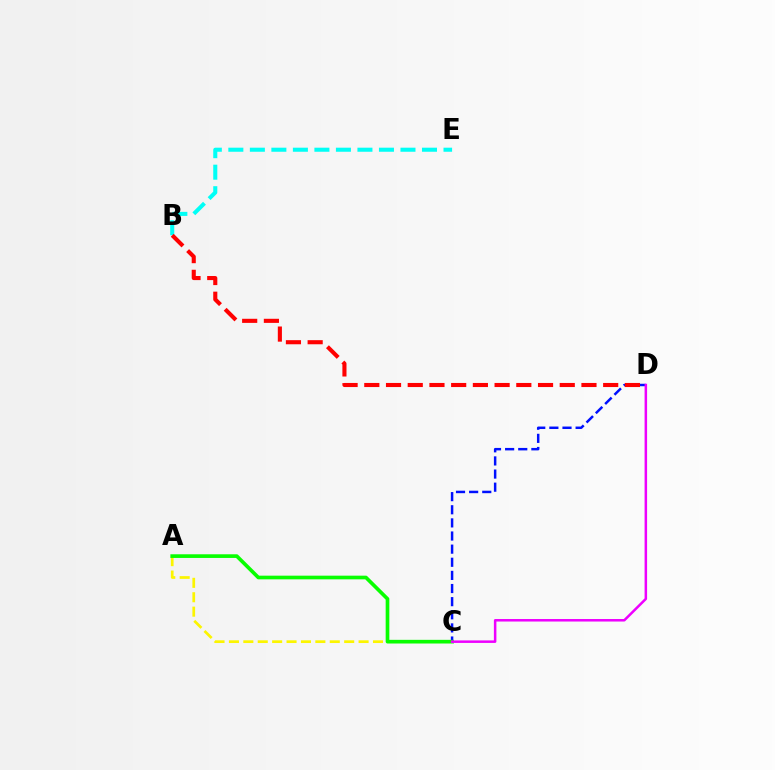{('C', 'D'): [{'color': '#0010ff', 'line_style': 'dashed', 'thickness': 1.78}, {'color': '#ee00ff', 'line_style': 'solid', 'thickness': 1.81}], ('B', 'E'): [{'color': '#00fff6', 'line_style': 'dashed', 'thickness': 2.92}], ('B', 'D'): [{'color': '#ff0000', 'line_style': 'dashed', 'thickness': 2.95}], ('A', 'C'): [{'color': '#fcf500', 'line_style': 'dashed', 'thickness': 1.96}, {'color': '#08ff00', 'line_style': 'solid', 'thickness': 2.64}]}